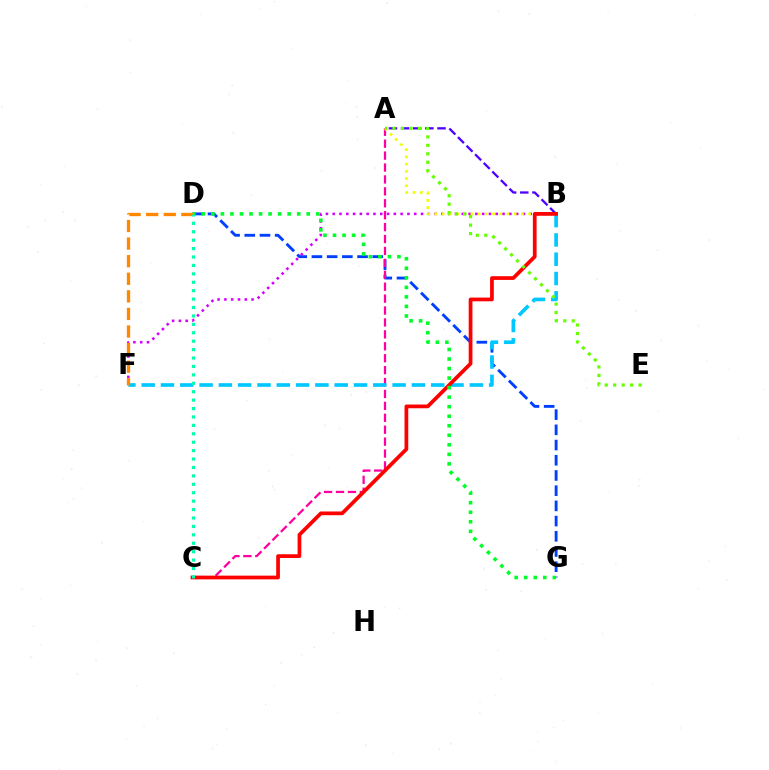{('D', 'G'): [{'color': '#003fff', 'line_style': 'dashed', 'thickness': 2.07}, {'color': '#00ff27', 'line_style': 'dotted', 'thickness': 2.59}], ('A', 'C'): [{'color': '#ff00a0', 'line_style': 'dashed', 'thickness': 1.62}], ('B', 'F'): [{'color': '#00c7ff', 'line_style': 'dashed', 'thickness': 2.62}, {'color': '#d600ff', 'line_style': 'dotted', 'thickness': 1.85}], ('A', 'B'): [{'color': '#4f00ff', 'line_style': 'dashed', 'thickness': 1.65}, {'color': '#eeff00', 'line_style': 'dotted', 'thickness': 1.96}], ('B', 'C'): [{'color': '#ff0000', 'line_style': 'solid', 'thickness': 2.69}], ('D', 'F'): [{'color': '#ff8800', 'line_style': 'dashed', 'thickness': 2.39}], ('C', 'D'): [{'color': '#00ffaf', 'line_style': 'dotted', 'thickness': 2.29}], ('A', 'E'): [{'color': '#66ff00', 'line_style': 'dotted', 'thickness': 2.3}]}